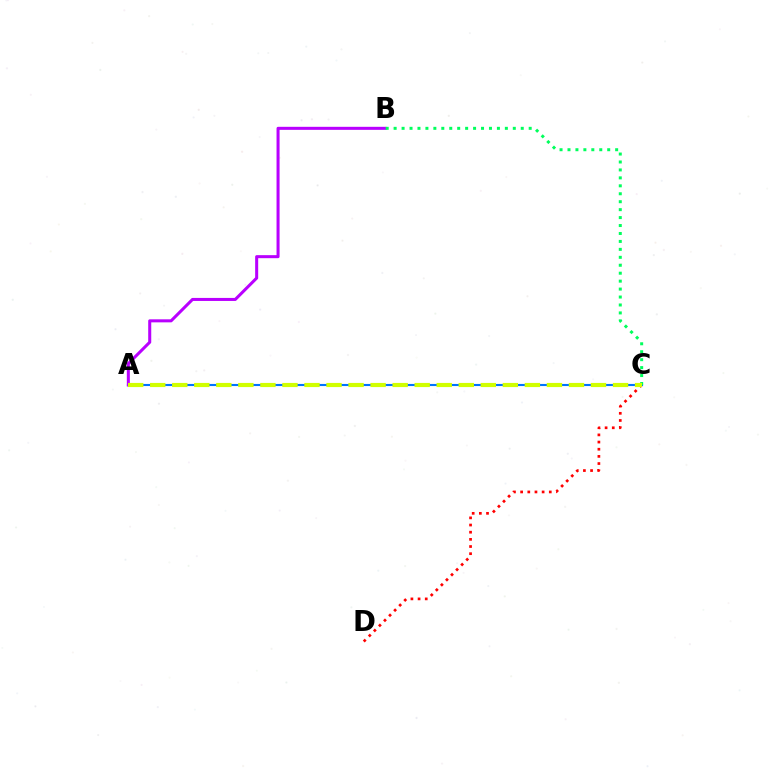{('C', 'D'): [{'color': '#ff0000', 'line_style': 'dotted', 'thickness': 1.95}], ('A', 'C'): [{'color': '#0074ff', 'line_style': 'solid', 'thickness': 1.51}, {'color': '#d1ff00', 'line_style': 'dashed', 'thickness': 2.99}], ('A', 'B'): [{'color': '#b900ff', 'line_style': 'solid', 'thickness': 2.19}], ('B', 'C'): [{'color': '#00ff5c', 'line_style': 'dotted', 'thickness': 2.16}]}